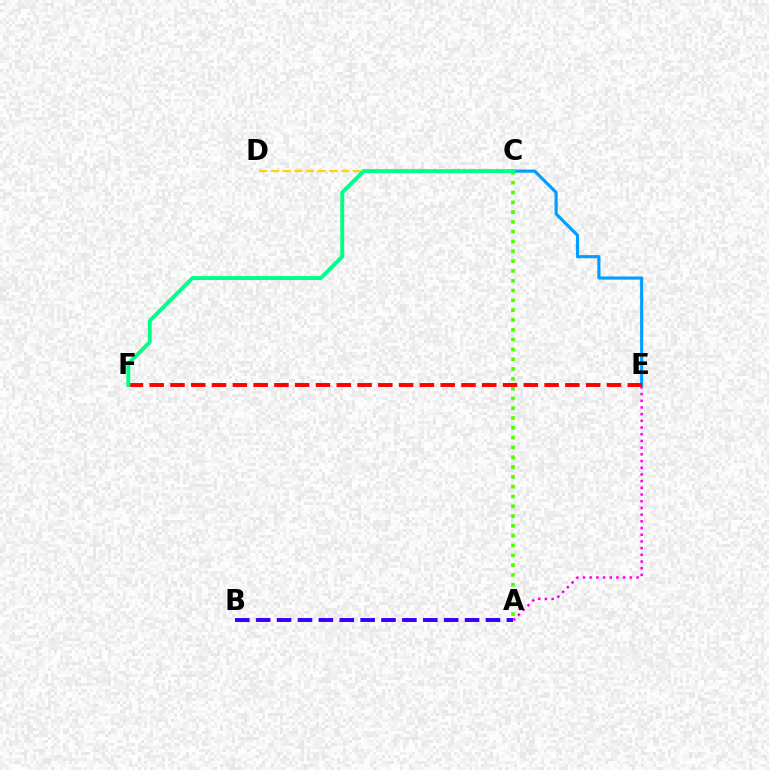{('A', 'E'): [{'color': '#ff00ed', 'line_style': 'dotted', 'thickness': 1.82}], ('C', 'E'): [{'color': '#009eff', 'line_style': 'solid', 'thickness': 2.25}], ('A', 'B'): [{'color': '#3700ff', 'line_style': 'dashed', 'thickness': 2.84}], ('C', 'D'): [{'color': '#ffd500', 'line_style': 'dashed', 'thickness': 1.59}], ('A', 'C'): [{'color': '#4fff00', 'line_style': 'dotted', 'thickness': 2.66}], ('E', 'F'): [{'color': '#ff0000', 'line_style': 'dashed', 'thickness': 2.82}], ('C', 'F'): [{'color': '#00ff86', 'line_style': 'solid', 'thickness': 2.82}]}